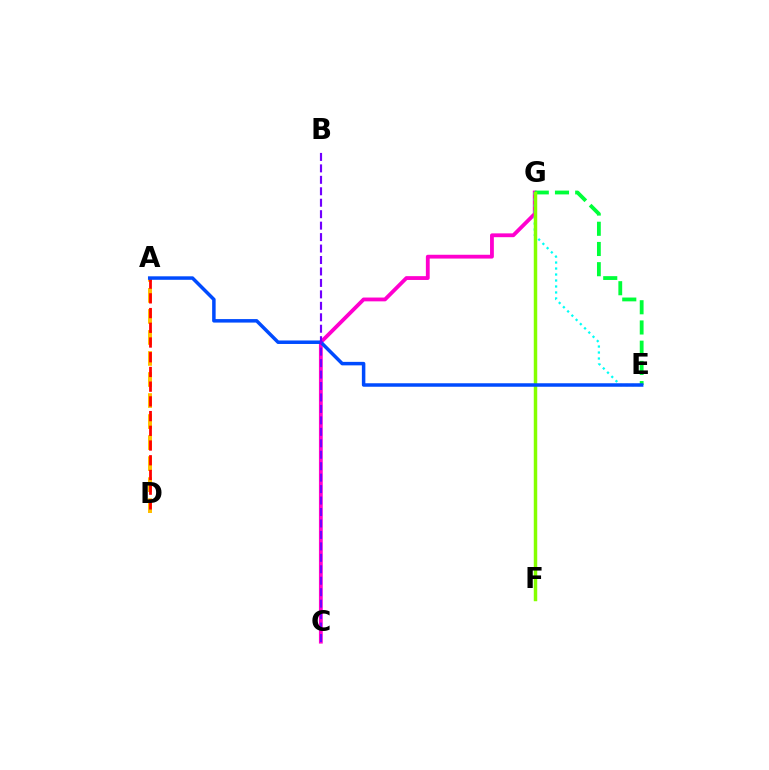{('A', 'D'): [{'color': '#ffbd00', 'line_style': 'dashed', 'thickness': 2.86}, {'color': '#ff0000', 'line_style': 'dashed', 'thickness': 2.0}], ('C', 'G'): [{'color': '#ff00cf', 'line_style': 'solid', 'thickness': 2.74}], ('E', 'G'): [{'color': '#00ff39', 'line_style': 'dashed', 'thickness': 2.75}, {'color': '#00fff6', 'line_style': 'dotted', 'thickness': 1.63}], ('F', 'G'): [{'color': '#84ff00', 'line_style': 'solid', 'thickness': 2.49}], ('A', 'E'): [{'color': '#004bff', 'line_style': 'solid', 'thickness': 2.52}], ('B', 'C'): [{'color': '#7200ff', 'line_style': 'dashed', 'thickness': 1.56}]}